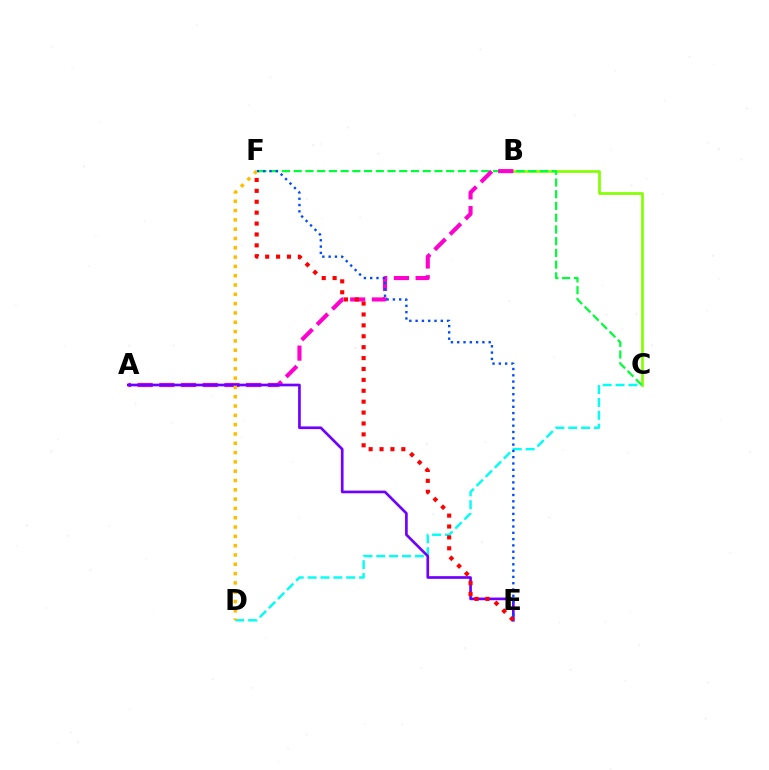{('B', 'C'): [{'color': '#84ff00', 'line_style': 'solid', 'thickness': 1.94}], ('C', 'F'): [{'color': '#00ff39', 'line_style': 'dashed', 'thickness': 1.59}], ('C', 'D'): [{'color': '#00fff6', 'line_style': 'dashed', 'thickness': 1.75}], ('A', 'B'): [{'color': '#ff00cf', 'line_style': 'dashed', 'thickness': 2.95}], ('A', 'E'): [{'color': '#7200ff', 'line_style': 'solid', 'thickness': 1.94}], ('E', 'F'): [{'color': '#ff0000', 'line_style': 'dotted', 'thickness': 2.96}, {'color': '#004bff', 'line_style': 'dotted', 'thickness': 1.71}], ('D', 'F'): [{'color': '#ffbd00', 'line_style': 'dotted', 'thickness': 2.53}]}